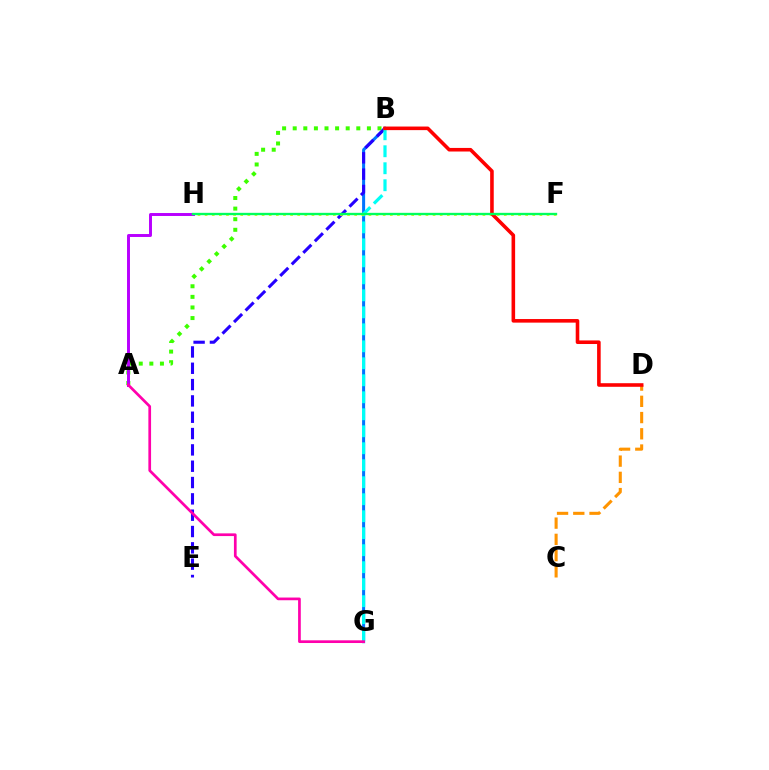{('A', 'B'): [{'color': '#3dff00', 'line_style': 'dotted', 'thickness': 2.88}], ('A', 'H'): [{'color': '#b900ff', 'line_style': 'solid', 'thickness': 2.12}], ('B', 'G'): [{'color': '#0074ff', 'line_style': 'solid', 'thickness': 2.18}, {'color': '#00fff6', 'line_style': 'dashed', 'thickness': 2.31}], ('B', 'E'): [{'color': '#2500ff', 'line_style': 'dashed', 'thickness': 2.22}], ('A', 'G'): [{'color': '#ff00ac', 'line_style': 'solid', 'thickness': 1.94}], ('C', 'D'): [{'color': '#ff9400', 'line_style': 'dashed', 'thickness': 2.21}], ('F', 'H'): [{'color': '#d1ff00', 'line_style': 'dotted', 'thickness': 1.94}, {'color': '#00ff5c', 'line_style': 'solid', 'thickness': 1.69}], ('B', 'D'): [{'color': '#ff0000', 'line_style': 'solid', 'thickness': 2.58}]}